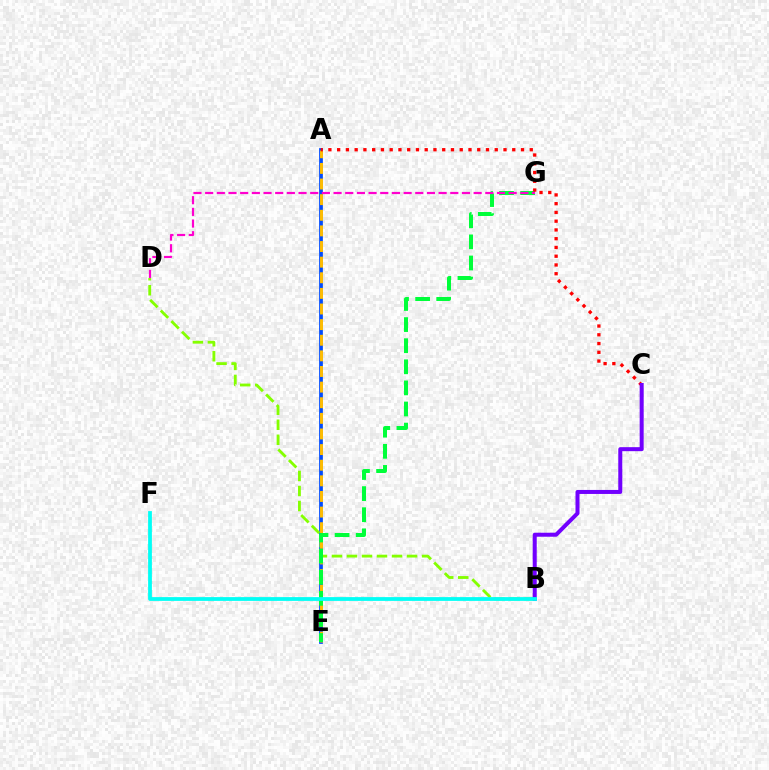{('A', 'E'): [{'color': '#004bff', 'line_style': 'solid', 'thickness': 2.69}, {'color': '#ffbd00', 'line_style': 'dashed', 'thickness': 2.12}], ('B', 'D'): [{'color': '#84ff00', 'line_style': 'dashed', 'thickness': 2.04}], ('E', 'G'): [{'color': '#00ff39', 'line_style': 'dashed', 'thickness': 2.87}], ('A', 'C'): [{'color': '#ff0000', 'line_style': 'dotted', 'thickness': 2.38}], ('B', 'C'): [{'color': '#7200ff', 'line_style': 'solid', 'thickness': 2.89}], ('D', 'G'): [{'color': '#ff00cf', 'line_style': 'dashed', 'thickness': 1.59}], ('B', 'F'): [{'color': '#00fff6', 'line_style': 'solid', 'thickness': 2.71}]}